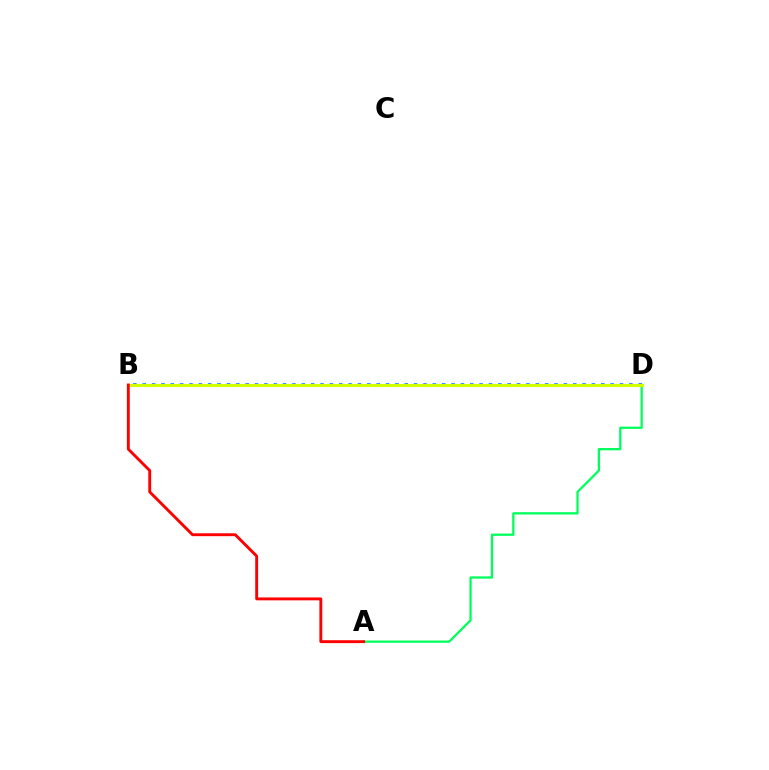{('A', 'D'): [{'color': '#00ff5c', 'line_style': 'solid', 'thickness': 1.64}], ('B', 'D'): [{'color': '#0074ff', 'line_style': 'dotted', 'thickness': 2.54}, {'color': '#b900ff', 'line_style': 'dashed', 'thickness': 2.2}, {'color': '#d1ff00', 'line_style': 'solid', 'thickness': 2.16}], ('A', 'B'): [{'color': '#ff0000', 'line_style': 'solid', 'thickness': 2.08}]}